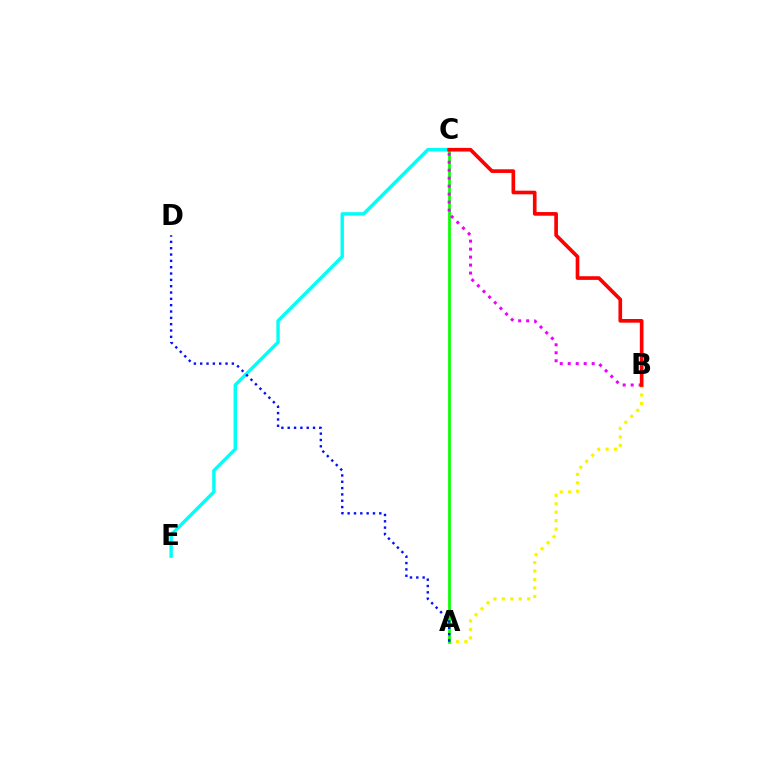{('A', 'B'): [{'color': '#fcf500', 'line_style': 'dotted', 'thickness': 2.3}], ('C', 'E'): [{'color': '#00fff6', 'line_style': 'solid', 'thickness': 2.46}], ('A', 'C'): [{'color': '#08ff00', 'line_style': 'solid', 'thickness': 1.97}], ('B', 'C'): [{'color': '#ee00ff', 'line_style': 'dotted', 'thickness': 2.17}, {'color': '#ff0000', 'line_style': 'solid', 'thickness': 2.63}], ('A', 'D'): [{'color': '#0010ff', 'line_style': 'dotted', 'thickness': 1.72}]}